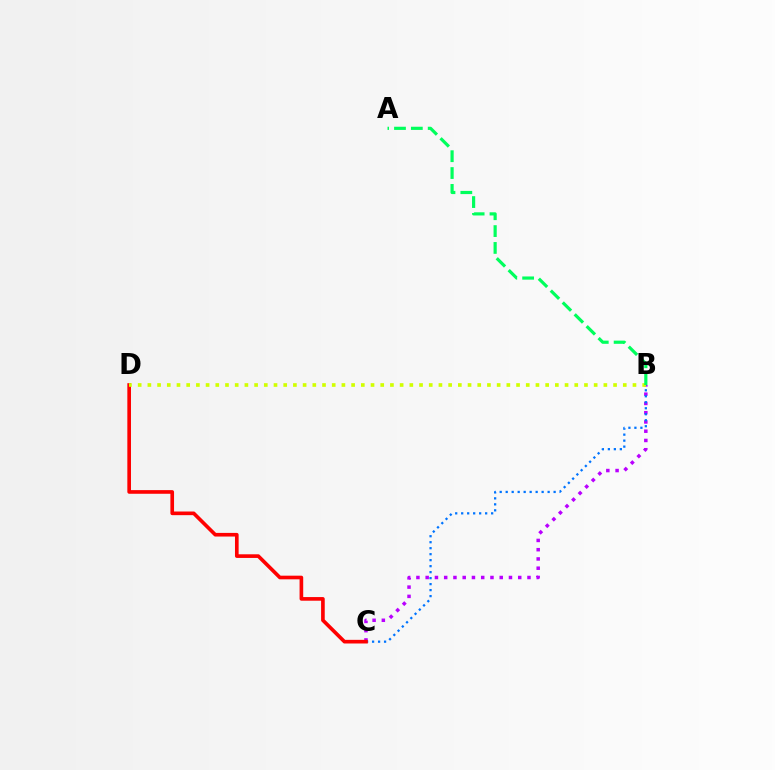{('B', 'C'): [{'color': '#b900ff', 'line_style': 'dotted', 'thickness': 2.51}, {'color': '#0074ff', 'line_style': 'dotted', 'thickness': 1.63}], ('C', 'D'): [{'color': '#ff0000', 'line_style': 'solid', 'thickness': 2.63}], ('B', 'D'): [{'color': '#d1ff00', 'line_style': 'dotted', 'thickness': 2.64}], ('A', 'B'): [{'color': '#00ff5c', 'line_style': 'dashed', 'thickness': 2.29}]}